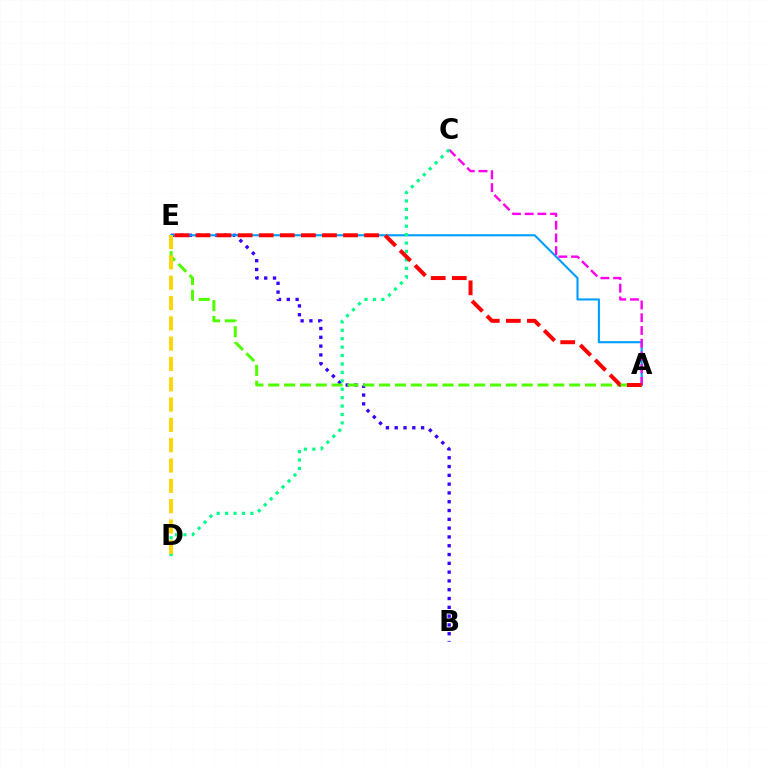{('B', 'E'): [{'color': '#3700ff', 'line_style': 'dotted', 'thickness': 2.39}], ('A', 'E'): [{'color': '#009eff', 'line_style': 'solid', 'thickness': 1.53}, {'color': '#4fff00', 'line_style': 'dashed', 'thickness': 2.15}, {'color': '#ff0000', 'line_style': 'dashed', 'thickness': 2.86}], ('A', 'C'): [{'color': '#ff00ed', 'line_style': 'dashed', 'thickness': 1.73}], ('C', 'D'): [{'color': '#00ff86', 'line_style': 'dotted', 'thickness': 2.29}], ('D', 'E'): [{'color': '#ffd500', 'line_style': 'dashed', 'thickness': 2.76}]}